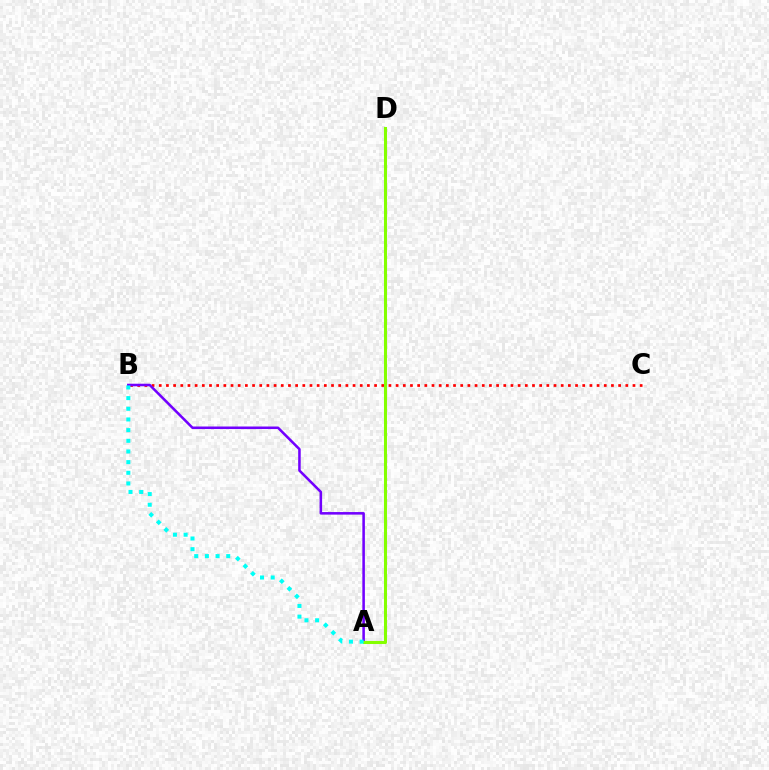{('B', 'C'): [{'color': '#ff0000', 'line_style': 'dotted', 'thickness': 1.95}], ('A', 'B'): [{'color': '#7200ff', 'line_style': 'solid', 'thickness': 1.84}, {'color': '#00fff6', 'line_style': 'dotted', 'thickness': 2.9}], ('A', 'D'): [{'color': '#84ff00', 'line_style': 'solid', 'thickness': 2.19}]}